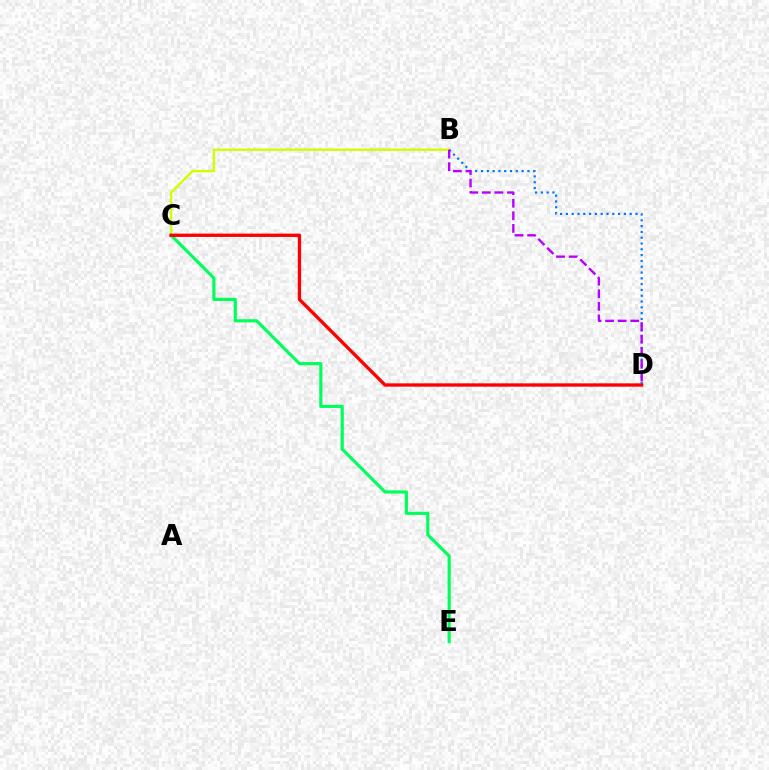{('B', 'C'): [{'color': '#d1ff00', 'line_style': 'solid', 'thickness': 1.74}], ('C', 'E'): [{'color': '#00ff5c', 'line_style': 'solid', 'thickness': 2.27}], ('B', 'D'): [{'color': '#0074ff', 'line_style': 'dotted', 'thickness': 1.58}, {'color': '#b900ff', 'line_style': 'dashed', 'thickness': 1.71}], ('C', 'D'): [{'color': '#ff0000', 'line_style': 'solid', 'thickness': 2.39}]}